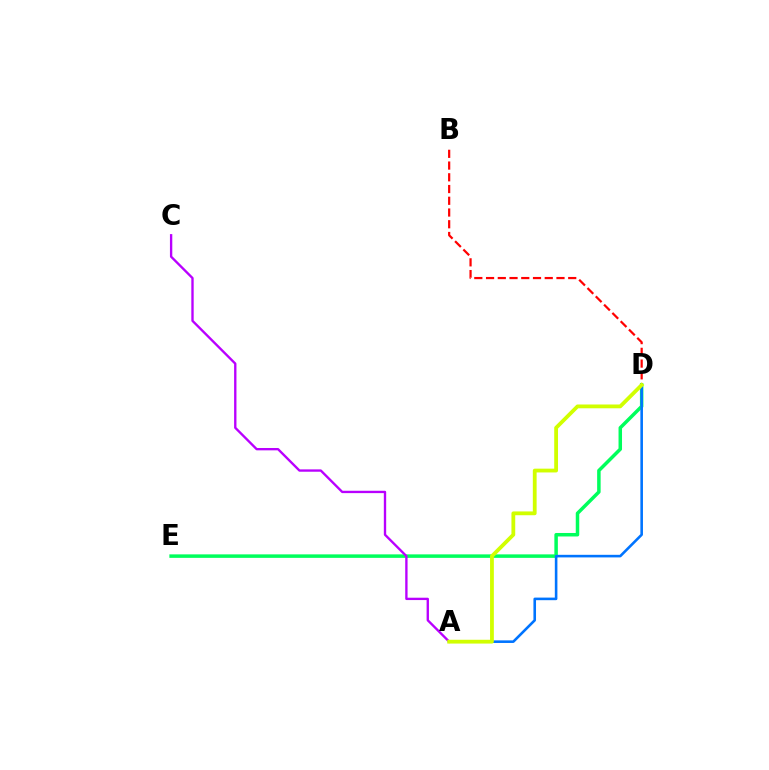{('B', 'D'): [{'color': '#ff0000', 'line_style': 'dashed', 'thickness': 1.59}], ('D', 'E'): [{'color': '#00ff5c', 'line_style': 'solid', 'thickness': 2.51}], ('A', 'D'): [{'color': '#0074ff', 'line_style': 'solid', 'thickness': 1.87}, {'color': '#d1ff00', 'line_style': 'solid', 'thickness': 2.73}], ('A', 'C'): [{'color': '#b900ff', 'line_style': 'solid', 'thickness': 1.69}]}